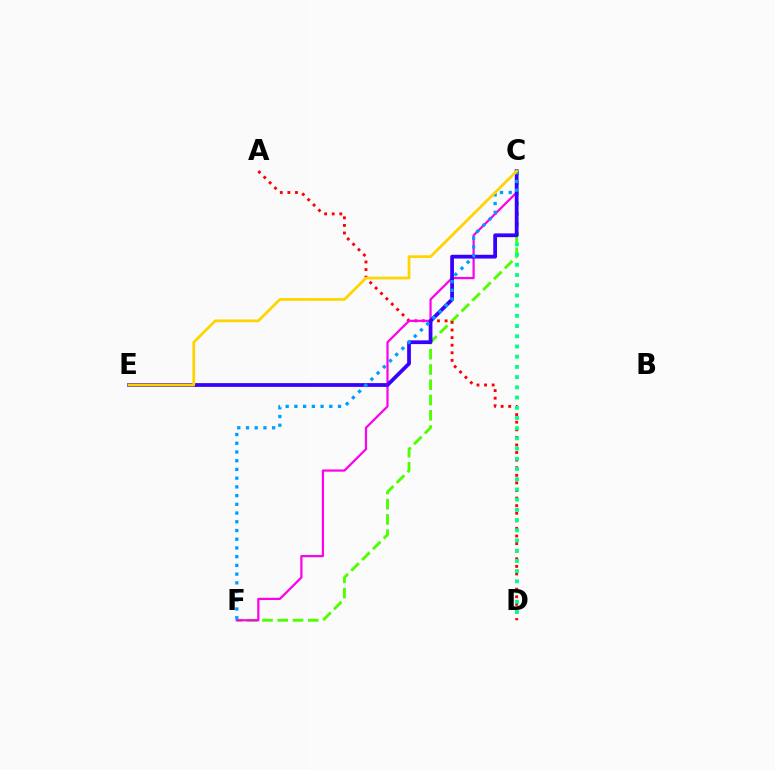{('C', 'F'): [{'color': '#4fff00', 'line_style': 'dashed', 'thickness': 2.07}, {'color': '#ff00ed', 'line_style': 'solid', 'thickness': 1.6}, {'color': '#009eff', 'line_style': 'dotted', 'thickness': 2.37}], ('A', 'D'): [{'color': '#ff0000', 'line_style': 'dotted', 'thickness': 2.06}], ('C', 'D'): [{'color': '#00ff86', 'line_style': 'dotted', 'thickness': 2.77}], ('C', 'E'): [{'color': '#3700ff', 'line_style': 'solid', 'thickness': 2.71}, {'color': '#ffd500', 'line_style': 'solid', 'thickness': 1.99}]}